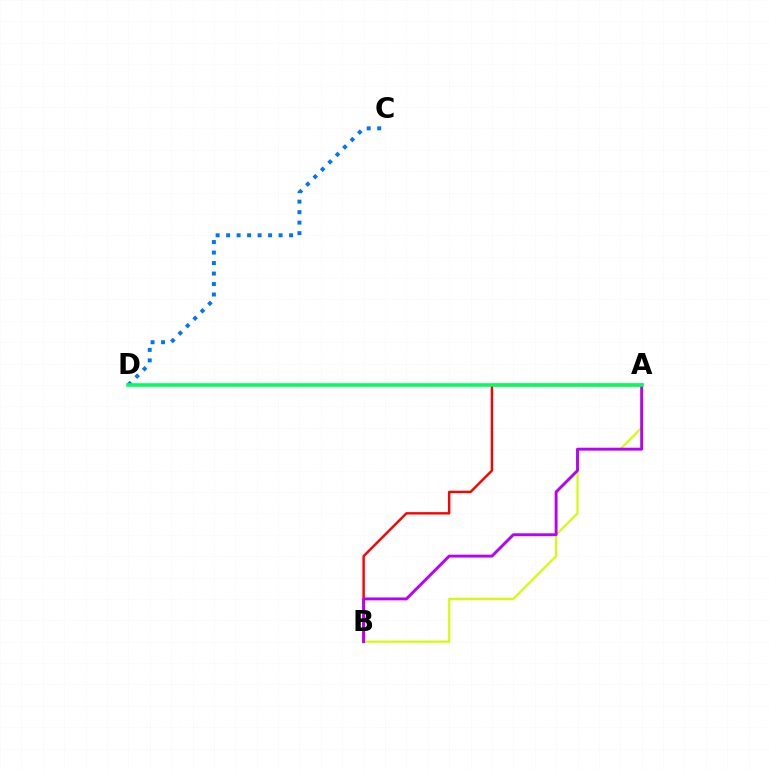{('A', 'B'): [{'color': '#ff0000', 'line_style': 'solid', 'thickness': 1.74}, {'color': '#d1ff00', 'line_style': 'solid', 'thickness': 1.55}, {'color': '#b900ff', 'line_style': 'solid', 'thickness': 2.09}], ('C', 'D'): [{'color': '#0074ff', 'line_style': 'dotted', 'thickness': 2.85}], ('A', 'D'): [{'color': '#00ff5c', 'line_style': 'solid', 'thickness': 2.58}]}